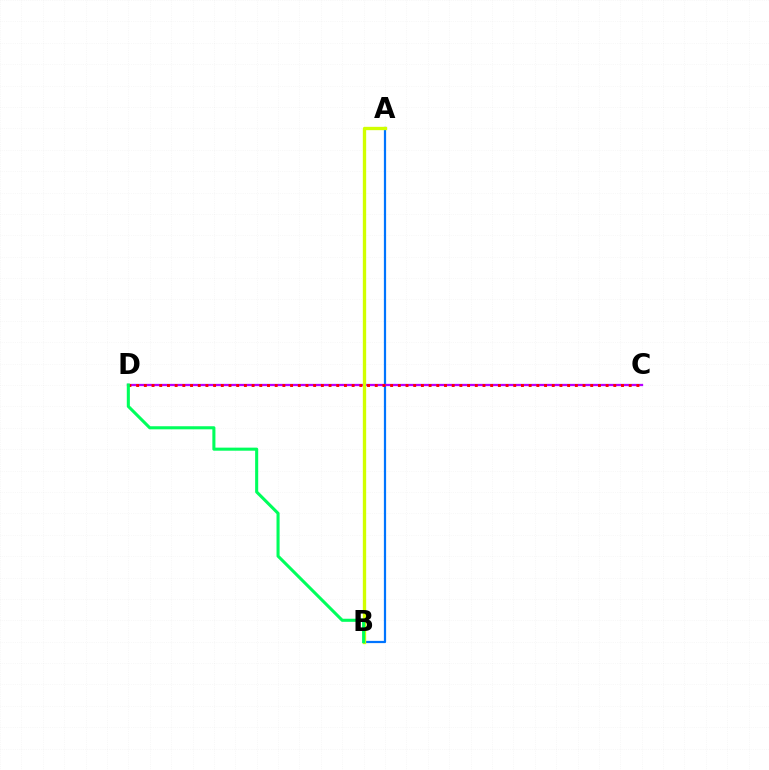{('A', 'B'): [{'color': '#0074ff', 'line_style': 'solid', 'thickness': 1.6}, {'color': '#d1ff00', 'line_style': 'solid', 'thickness': 2.4}], ('C', 'D'): [{'color': '#b900ff', 'line_style': 'solid', 'thickness': 1.65}, {'color': '#ff0000', 'line_style': 'dotted', 'thickness': 2.09}], ('B', 'D'): [{'color': '#00ff5c', 'line_style': 'solid', 'thickness': 2.21}]}